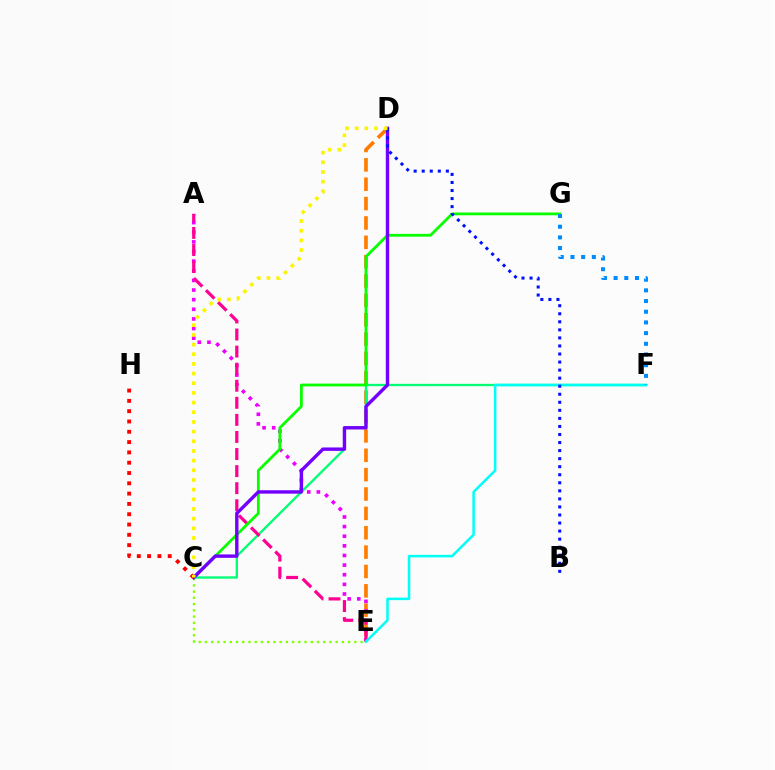{('D', 'E'): [{'color': '#ff7c00', 'line_style': 'dashed', 'thickness': 2.63}], ('A', 'E'): [{'color': '#ee00ff', 'line_style': 'dotted', 'thickness': 2.62}, {'color': '#ff0094', 'line_style': 'dashed', 'thickness': 2.32}], ('C', 'F'): [{'color': '#00ff74', 'line_style': 'solid', 'thickness': 1.68}], ('C', 'G'): [{'color': '#08ff00', 'line_style': 'solid', 'thickness': 2.01}], ('C', 'E'): [{'color': '#84ff00', 'line_style': 'dotted', 'thickness': 1.69}], ('E', 'F'): [{'color': '#00fff6', 'line_style': 'solid', 'thickness': 1.82}], ('F', 'G'): [{'color': '#008cff', 'line_style': 'dotted', 'thickness': 2.9}], ('C', 'D'): [{'color': '#7200ff', 'line_style': 'solid', 'thickness': 2.45}, {'color': '#fcf500', 'line_style': 'dotted', 'thickness': 2.63}], ('B', 'D'): [{'color': '#0010ff', 'line_style': 'dotted', 'thickness': 2.19}], ('C', 'H'): [{'color': '#ff0000', 'line_style': 'dotted', 'thickness': 2.8}]}